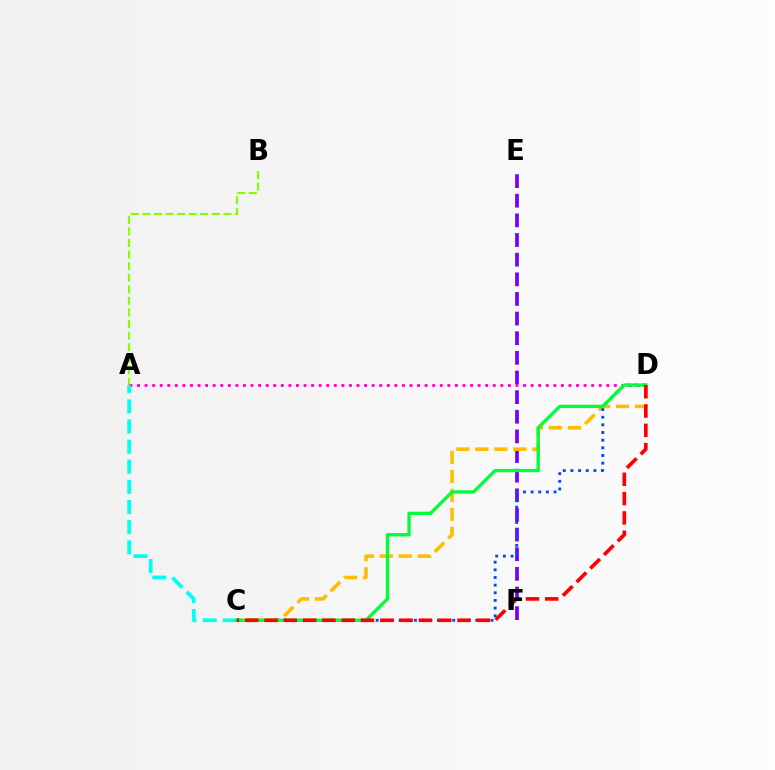{('E', 'F'): [{'color': '#7200ff', 'line_style': 'dashed', 'thickness': 2.67}], ('C', 'D'): [{'color': '#ffbd00', 'line_style': 'dashed', 'thickness': 2.58}, {'color': '#004bff', 'line_style': 'dotted', 'thickness': 2.08}, {'color': '#00ff39', 'line_style': 'solid', 'thickness': 2.38}, {'color': '#ff0000', 'line_style': 'dashed', 'thickness': 2.62}], ('A', 'B'): [{'color': '#84ff00', 'line_style': 'dashed', 'thickness': 1.57}], ('A', 'D'): [{'color': '#ff00cf', 'line_style': 'dotted', 'thickness': 2.06}], ('A', 'C'): [{'color': '#00fff6', 'line_style': 'dashed', 'thickness': 2.73}]}